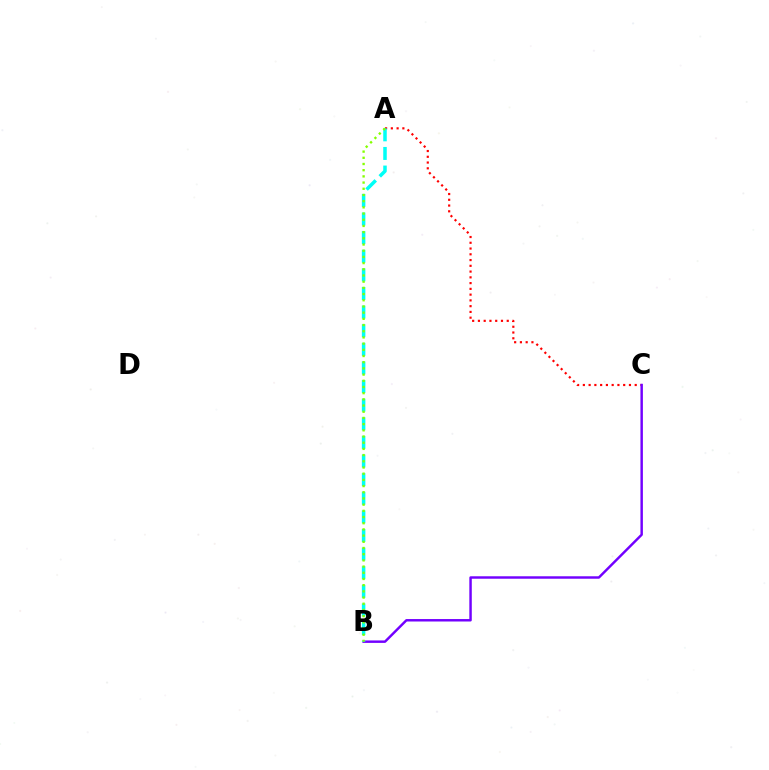{('A', 'C'): [{'color': '#ff0000', 'line_style': 'dotted', 'thickness': 1.57}], ('B', 'C'): [{'color': '#7200ff', 'line_style': 'solid', 'thickness': 1.77}], ('A', 'B'): [{'color': '#00fff6', 'line_style': 'dashed', 'thickness': 2.53}, {'color': '#84ff00', 'line_style': 'dotted', 'thickness': 1.68}]}